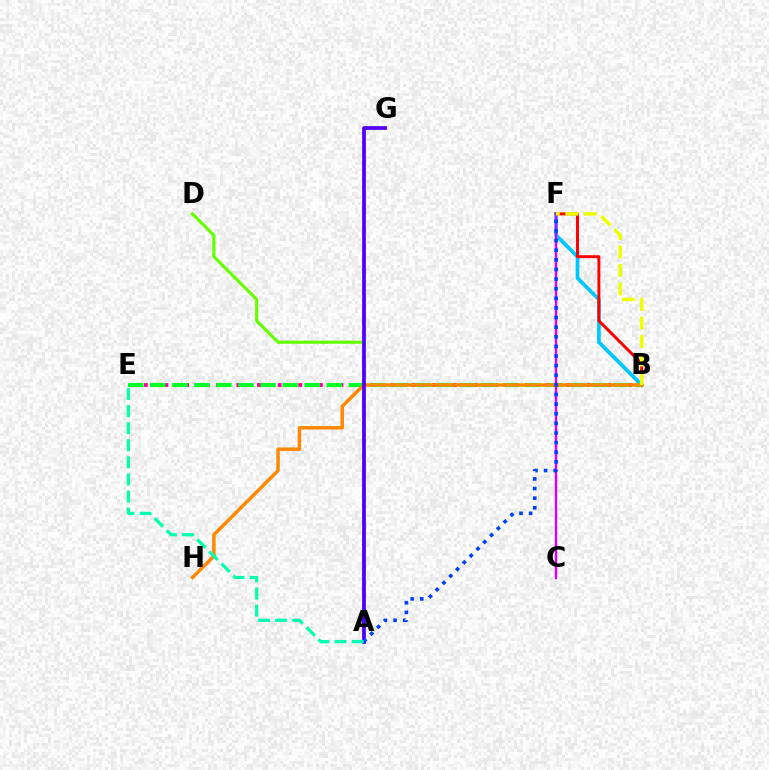{('B', 'F'): [{'color': '#00c7ff', 'line_style': 'solid', 'thickness': 2.67}, {'color': '#ff0000', 'line_style': 'solid', 'thickness': 2.12}, {'color': '#eeff00', 'line_style': 'dashed', 'thickness': 2.51}], ('B', 'E'): [{'color': '#ff00a0', 'line_style': 'dotted', 'thickness': 2.8}, {'color': '#00ff27', 'line_style': 'dashed', 'thickness': 3.0}], ('A', 'D'): [{'color': '#66ff00', 'line_style': 'solid', 'thickness': 2.27}], ('C', 'F'): [{'color': '#d600ff', 'line_style': 'solid', 'thickness': 1.7}], ('B', 'H'): [{'color': '#ff8800', 'line_style': 'solid', 'thickness': 2.49}], ('A', 'G'): [{'color': '#4f00ff', 'line_style': 'solid', 'thickness': 2.71}], ('A', 'F'): [{'color': '#003fff', 'line_style': 'dotted', 'thickness': 2.61}], ('A', 'E'): [{'color': '#00ffaf', 'line_style': 'dashed', 'thickness': 2.32}]}